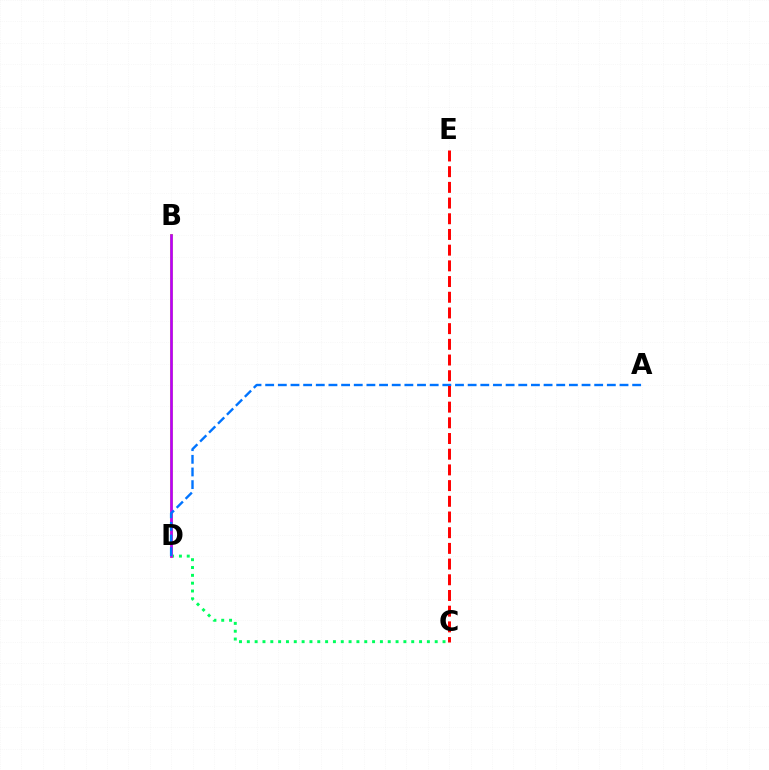{('C', 'D'): [{'color': '#00ff5c', 'line_style': 'dotted', 'thickness': 2.13}], ('B', 'D'): [{'color': '#d1ff00', 'line_style': 'solid', 'thickness': 2.18}, {'color': '#b900ff', 'line_style': 'solid', 'thickness': 1.93}], ('A', 'D'): [{'color': '#0074ff', 'line_style': 'dashed', 'thickness': 1.72}], ('C', 'E'): [{'color': '#ff0000', 'line_style': 'dashed', 'thickness': 2.13}]}